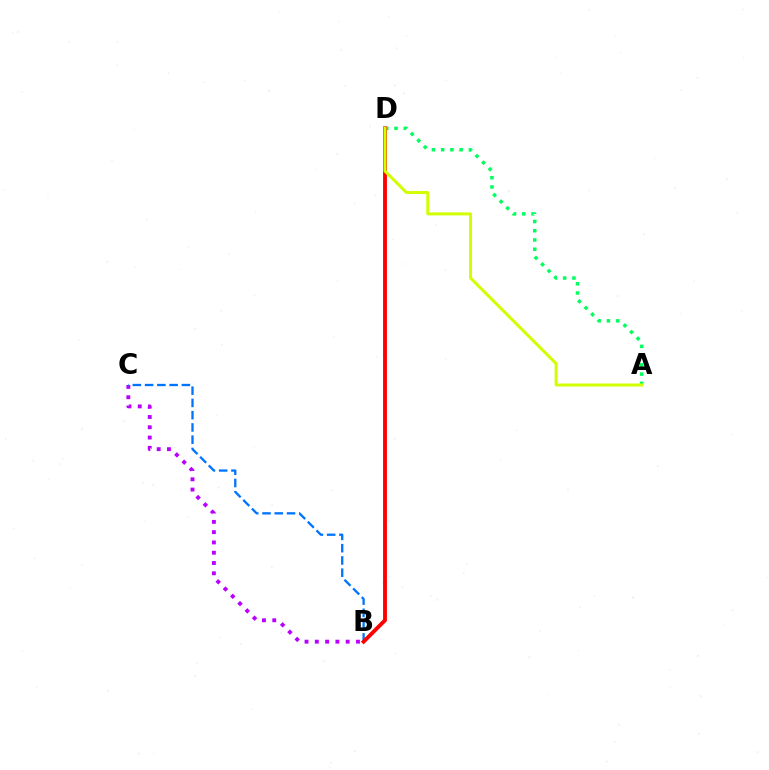{('A', 'D'): [{'color': '#00ff5c', 'line_style': 'dotted', 'thickness': 2.51}, {'color': '#d1ff00', 'line_style': 'solid', 'thickness': 2.15}], ('B', 'C'): [{'color': '#b900ff', 'line_style': 'dotted', 'thickness': 2.79}, {'color': '#0074ff', 'line_style': 'dashed', 'thickness': 1.67}], ('B', 'D'): [{'color': '#ff0000', 'line_style': 'solid', 'thickness': 2.78}]}